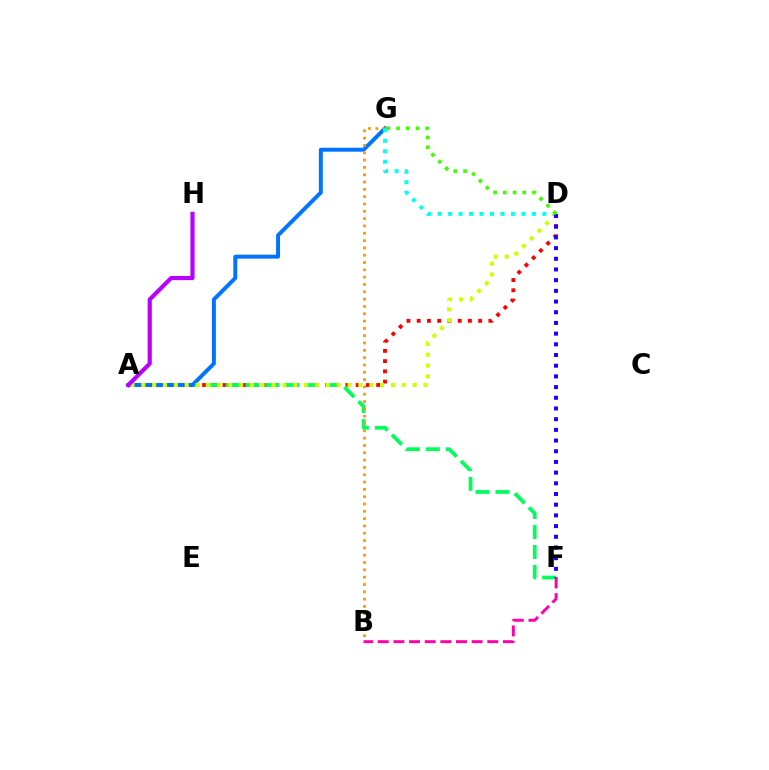{('A', 'D'): [{'color': '#ff0000', 'line_style': 'dotted', 'thickness': 2.78}, {'color': '#d1ff00', 'line_style': 'dotted', 'thickness': 2.95}], ('A', 'F'): [{'color': '#00ff5c', 'line_style': 'dashed', 'thickness': 2.71}], ('A', 'G'): [{'color': '#0074ff', 'line_style': 'solid', 'thickness': 2.84}], ('B', 'G'): [{'color': '#ff9400', 'line_style': 'dotted', 'thickness': 1.99}], ('D', 'G'): [{'color': '#00fff6', 'line_style': 'dotted', 'thickness': 2.85}, {'color': '#3dff00', 'line_style': 'dotted', 'thickness': 2.64}], ('B', 'F'): [{'color': '#ff00ac', 'line_style': 'dashed', 'thickness': 2.13}], ('A', 'H'): [{'color': '#b900ff', 'line_style': 'solid', 'thickness': 2.99}], ('D', 'F'): [{'color': '#2500ff', 'line_style': 'dotted', 'thickness': 2.9}]}